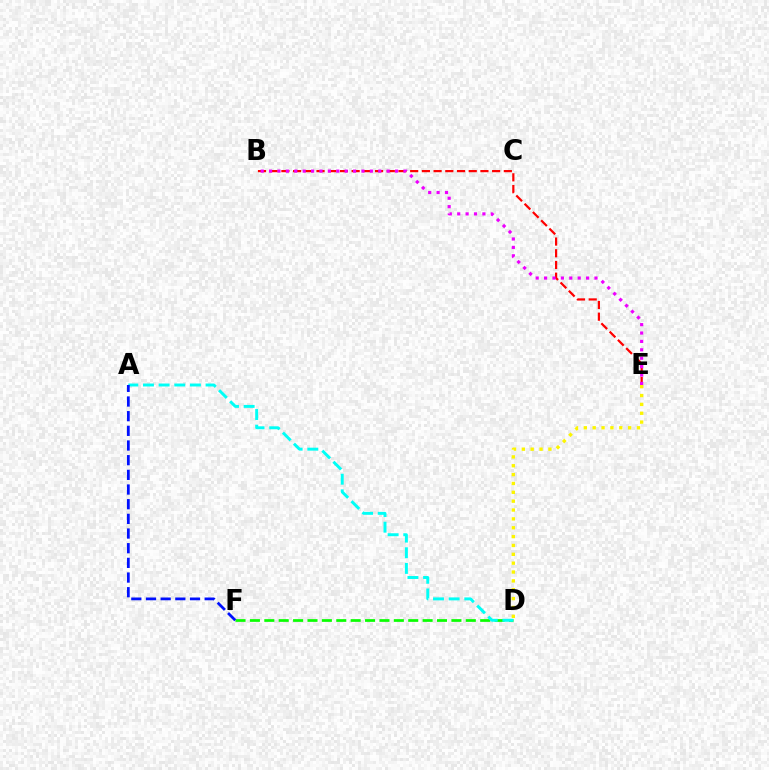{('B', 'E'): [{'color': '#ff0000', 'line_style': 'dashed', 'thickness': 1.59}, {'color': '#ee00ff', 'line_style': 'dotted', 'thickness': 2.28}], ('D', 'F'): [{'color': '#08ff00', 'line_style': 'dashed', 'thickness': 1.96}], ('D', 'E'): [{'color': '#fcf500', 'line_style': 'dotted', 'thickness': 2.41}], ('A', 'D'): [{'color': '#00fff6', 'line_style': 'dashed', 'thickness': 2.13}], ('A', 'F'): [{'color': '#0010ff', 'line_style': 'dashed', 'thickness': 1.99}]}